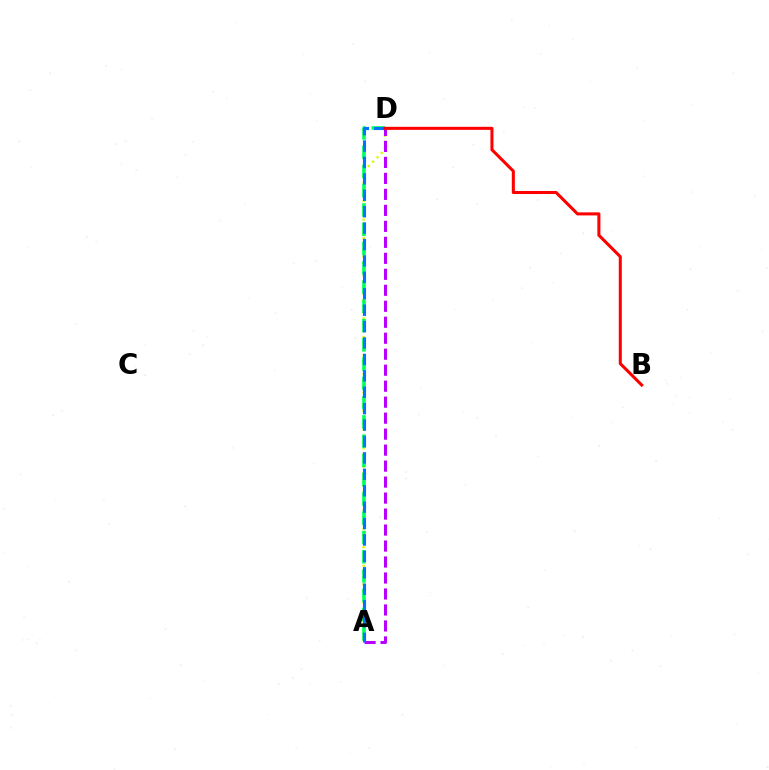{('A', 'D'): [{'color': '#d1ff00', 'line_style': 'dotted', 'thickness': 1.68}, {'color': '#00ff5c', 'line_style': 'dashed', 'thickness': 2.62}, {'color': '#b900ff', 'line_style': 'dashed', 'thickness': 2.17}, {'color': '#0074ff', 'line_style': 'dashed', 'thickness': 2.23}], ('B', 'D'): [{'color': '#ff0000', 'line_style': 'solid', 'thickness': 2.2}]}